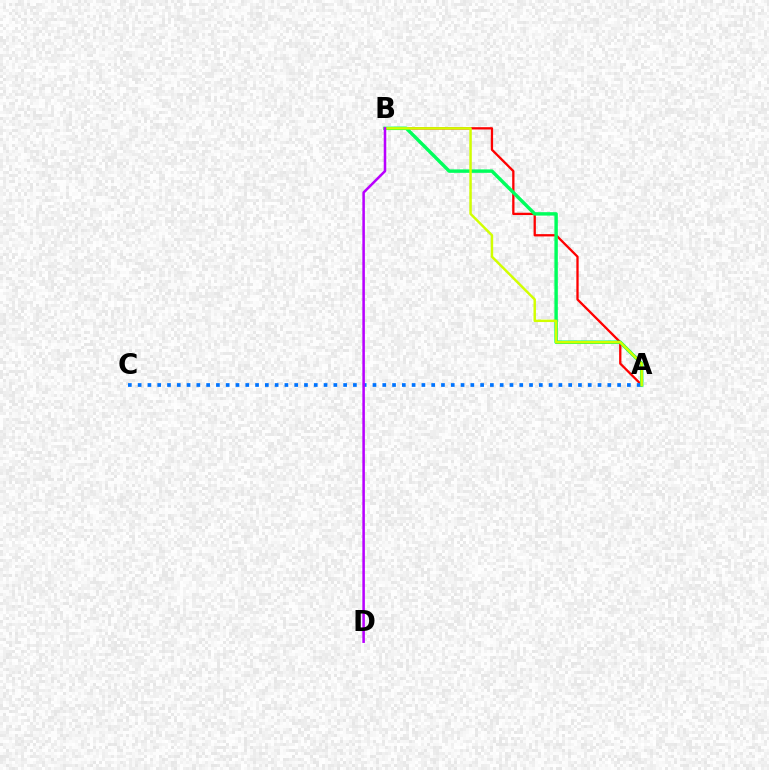{('A', 'B'): [{'color': '#ff0000', 'line_style': 'solid', 'thickness': 1.65}, {'color': '#00ff5c', 'line_style': 'solid', 'thickness': 2.47}, {'color': '#d1ff00', 'line_style': 'solid', 'thickness': 1.77}], ('A', 'C'): [{'color': '#0074ff', 'line_style': 'dotted', 'thickness': 2.66}], ('B', 'D'): [{'color': '#b900ff', 'line_style': 'solid', 'thickness': 1.83}]}